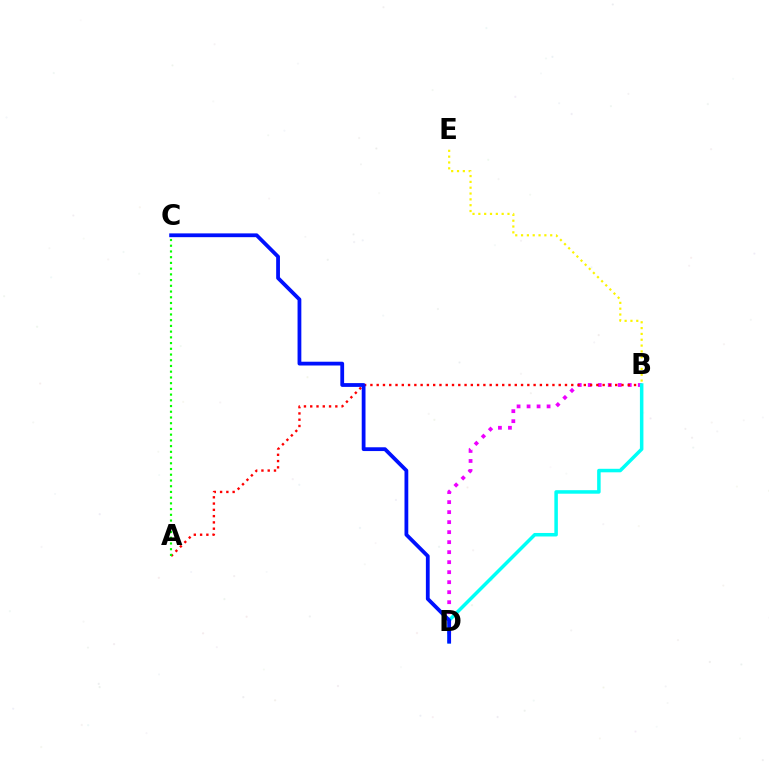{('B', 'D'): [{'color': '#ee00ff', 'line_style': 'dotted', 'thickness': 2.72}, {'color': '#00fff6', 'line_style': 'solid', 'thickness': 2.53}], ('B', 'E'): [{'color': '#fcf500', 'line_style': 'dotted', 'thickness': 1.58}], ('A', 'B'): [{'color': '#ff0000', 'line_style': 'dotted', 'thickness': 1.71}], ('A', 'C'): [{'color': '#08ff00', 'line_style': 'dotted', 'thickness': 1.56}], ('C', 'D'): [{'color': '#0010ff', 'line_style': 'solid', 'thickness': 2.73}]}